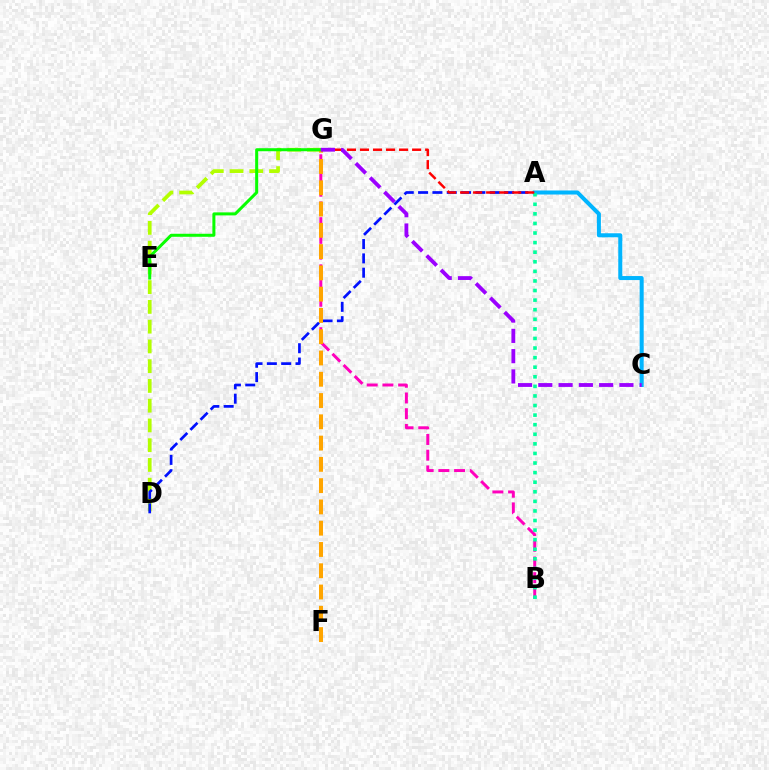{('B', 'G'): [{'color': '#ff00bd', 'line_style': 'dashed', 'thickness': 2.14}], ('D', 'G'): [{'color': '#b3ff00', 'line_style': 'dashed', 'thickness': 2.68}], ('A', 'D'): [{'color': '#0010ff', 'line_style': 'dashed', 'thickness': 1.95}], ('A', 'C'): [{'color': '#00b5ff', 'line_style': 'solid', 'thickness': 2.9}], ('F', 'G'): [{'color': '#ffa500', 'line_style': 'dashed', 'thickness': 2.89}], ('A', 'B'): [{'color': '#00ff9d', 'line_style': 'dotted', 'thickness': 2.6}], ('A', 'G'): [{'color': '#ff0000', 'line_style': 'dashed', 'thickness': 1.77}], ('E', 'G'): [{'color': '#08ff00', 'line_style': 'solid', 'thickness': 2.17}], ('C', 'G'): [{'color': '#9b00ff', 'line_style': 'dashed', 'thickness': 2.75}]}